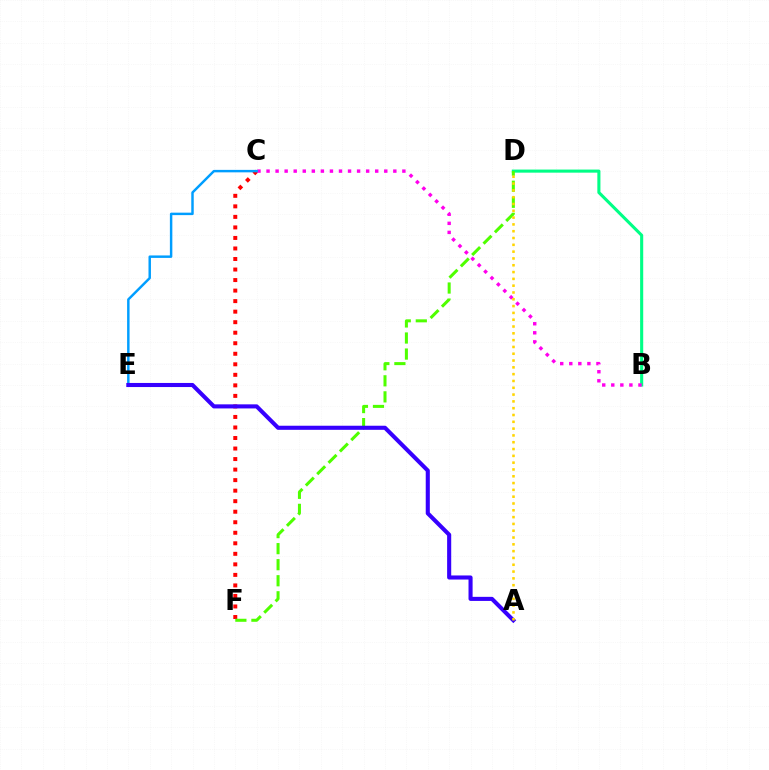{('B', 'D'): [{'color': '#00ff86', 'line_style': 'solid', 'thickness': 2.23}], ('C', 'F'): [{'color': '#ff0000', 'line_style': 'dotted', 'thickness': 2.86}], ('B', 'C'): [{'color': '#ff00ed', 'line_style': 'dotted', 'thickness': 2.46}], ('D', 'F'): [{'color': '#4fff00', 'line_style': 'dashed', 'thickness': 2.18}], ('C', 'E'): [{'color': '#009eff', 'line_style': 'solid', 'thickness': 1.77}], ('A', 'E'): [{'color': '#3700ff', 'line_style': 'solid', 'thickness': 2.94}], ('A', 'D'): [{'color': '#ffd500', 'line_style': 'dotted', 'thickness': 1.85}]}